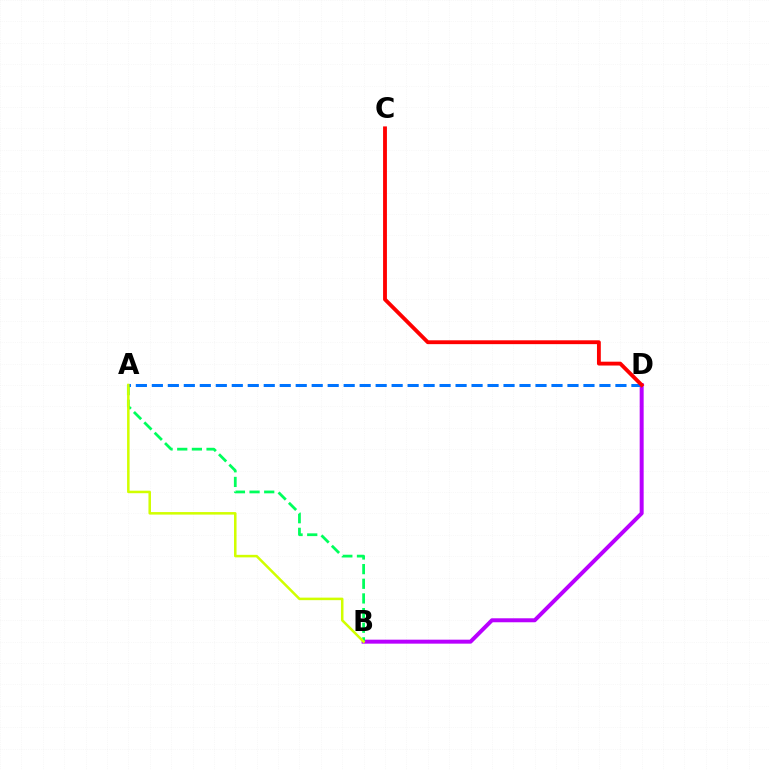{('B', 'D'): [{'color': '#b900ff', 'line_style': 'solid', 'thickness': 2.87}], ('A', 'B'): [{'color': '#00ff5c', 'line_style': 'dashed', 'thickness': 1.99}, {'color': '#d1ff00', 'line_style': 'solid', 'thickness': 1.82}], ('A', 'D'): [{'color': '#0074ff', 'line_style': 'dashed', 'thickness': 2.17}], ('C', 'D'): [{'color': '#ff0000', 'line_style': 'solid', 'thickness': 2.77}]}